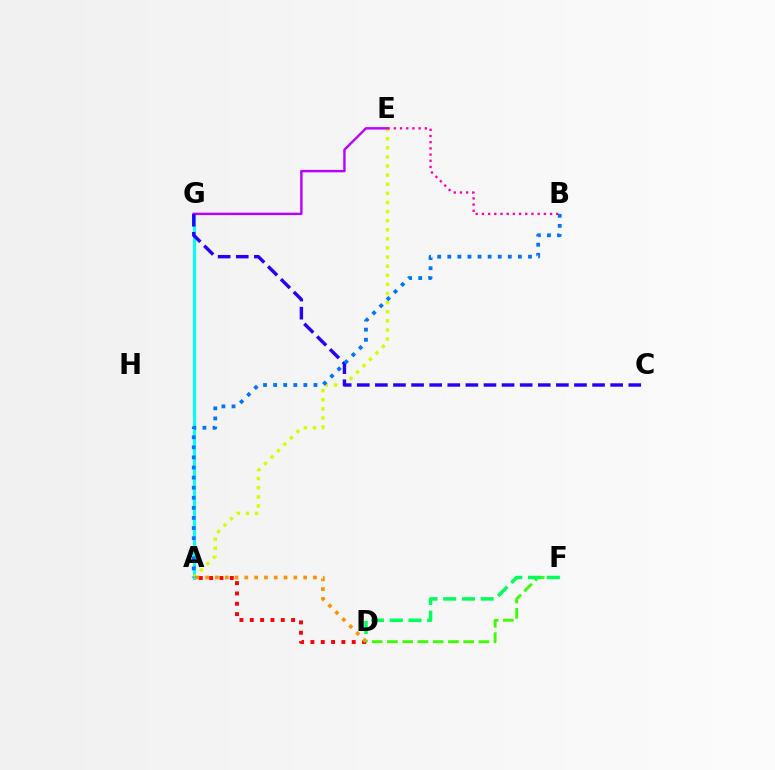{('A', 'G'): [{'color': '#00fff6', 'line_style': 'solid', 'thickness': 2.22}], ('A', 'E'): [{'color': '#d1ff00', 'line_style': 'dotted', 'thickness': 2.47}], ('E', 'G'): [{'color': '#b900ff', 'line_style': 'solid', 'thickness': 1.74}], ('A', 'D'): [{'color': '#ff0000', 'line_style': 'dotted', 'thickness': 2.81}, {'color': '#ff9400', 'line_style': 'dotted', 'thickness': 2.66}], ('B', 'E'): [{'color': '#ff00ac', 'line_style': 'dotted', 'thickness': 1.68}], ('C', 'G'): [{'color': '#2500ff', 'line_style': 'dashed', 'thickness': 2.46}], ('D', 'F'): [{'color': '#3dff00', 'line_style': 'dashed', 'thickness': 2.07}, {'color': '#00ff5c', 'line_style': 'dashed', 'thickness': 2.54}], ('A', 'B'): [{'color': '#0074ff', 'line_style': 'dotted', 'thickness': 2.74}]}